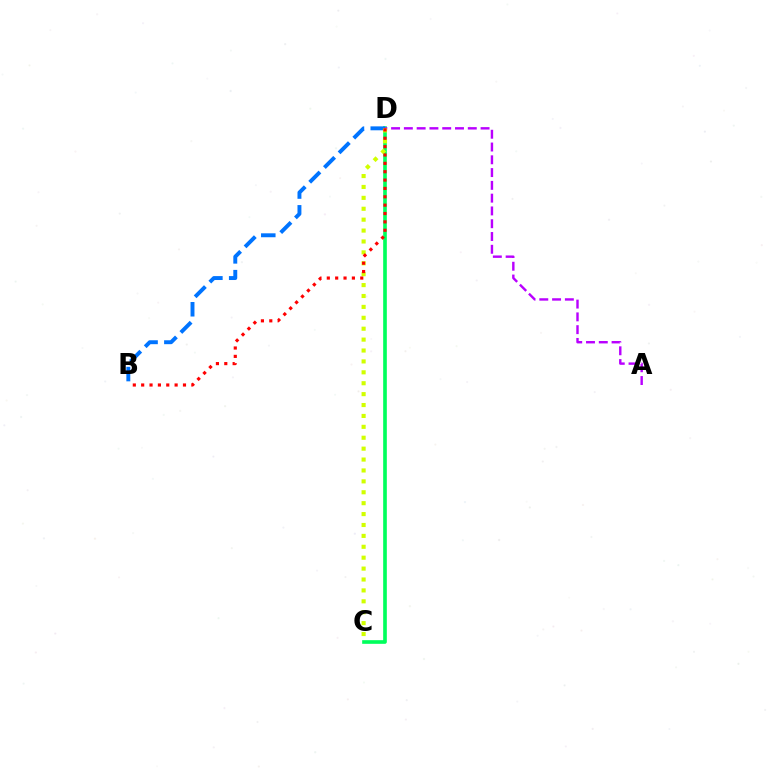{('C', 'D'): [{'color': '#00ff5c', 'line_style': 'solid', 'thickness': 2.63}, {'color': '#d1ff00', 'line_style': 'dotted', 'thickness': 2.96}], ('A', 'D'): [{'color': '#b900ff', 'line_style': 'dashed', 'thickness': 1.74}], ('B', 'D'): [{'color': '#0074ff', 'line_style': 'dashed', 'thickness': 2.82}, {'color': '#ff0000', 'line_style': 'dotted', 'thickness': 2.27}]}